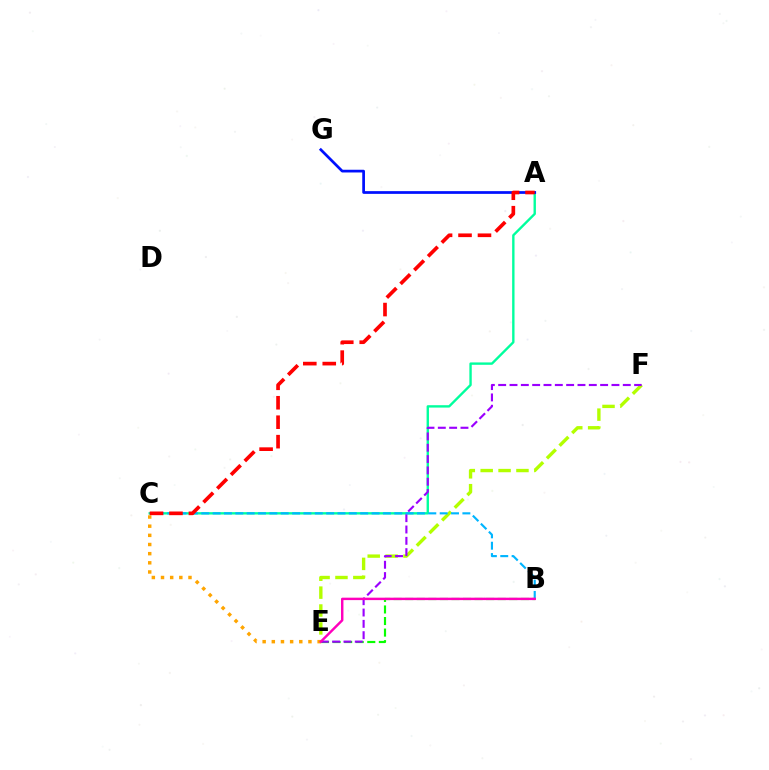{('E', 'F'): [{'color': '#b3ff00', 'line_style': 'dashed', 'thickness': 2.43}, {'color': '#9b00ff', 'line_style': 'dashed', 'thickness': 1.54}], ('B', 'E'): [{'color': '#08ff00', 'line_style': 'dashed', 'thickness': 1.57}, {'color': '#ff00bd', 'line_style': 'solid', 'thickness': 1.75}], ('A', 'C'): [{'color': '#00ff9d', 'line_style': 'solid', 'thickness': 1.71}, {'color': '#ff0000', 'line_style': 'dashed', 'thickness': 2.64}], ('C', 'E'): [{'color': '#ffa500', 'line_style': 'dotted', 'thickness': 2.49}], ('A', 'G'): [{'color': '#0010ff', 'line_style': 'solid', 'thickness': 1.96}], ('B', 'C'): [{'color': '#00b5ff', 'line_style': 'dashed', 'thickness': 1.54}]}